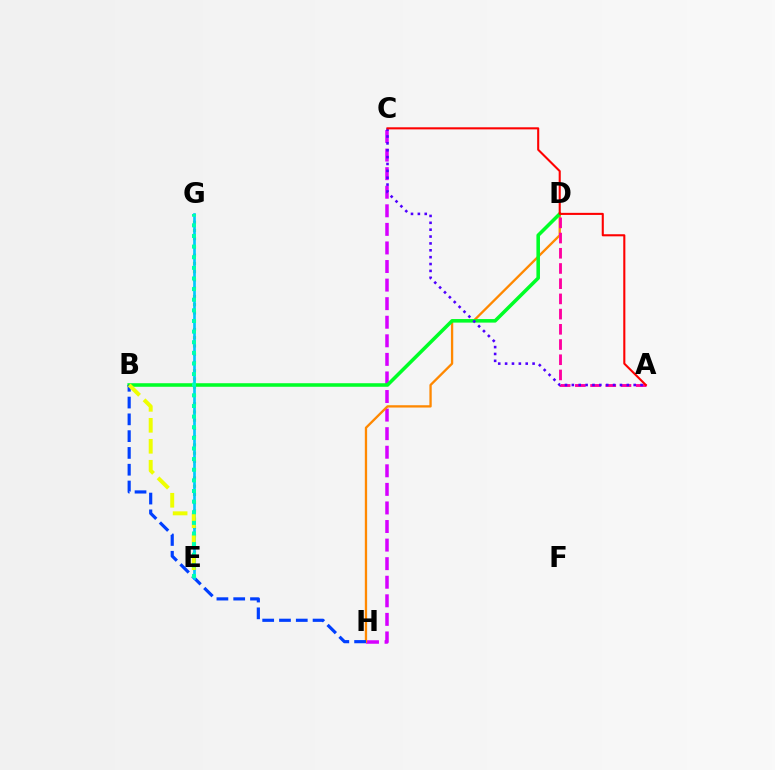{('C', 'H'): [{'color': '#d600ff', 'line_style': 'dashed', 'thickness': 2.52}], ('D', 'H'): [{'color': '#ff8800', 'line_style': 'solid', 'thickness': 1.67}], ('E', 'G'): [{'color': '#66ff00', 'line_style': 'dotted', 'thickness': 2.24}, {'color': '#00c7ff', 'line_style': 'solid', 'thickness': 1.93}, {'color': '#00ffaf', 'line_style': 'dotted', 'thickness': 2.89}], ('B', 'D'): [{'color': '#00ff27', 'line_style': 'solid', 'thickness': 2.56}], ('A', 'D'): [{'color': '#ff00a0', 'line_style': 'dashed', 'thickness': 2.07}], ('B', 'H'): [{'color': '#003fff', 'line_style': 'dashed', 'thickness': 2.28}], ('A', 'C'): [{'color': '#4f00ff', 'line_style': 'dotted', 'thickness': 1.87}, {'color': '#ff0000', 'line_style': 'solid', 'thickness': 1.5}], ('B', 'E'): [{'color': '#eeff00', 'line_style': 'dashed', 'thickness': 2.85}]}